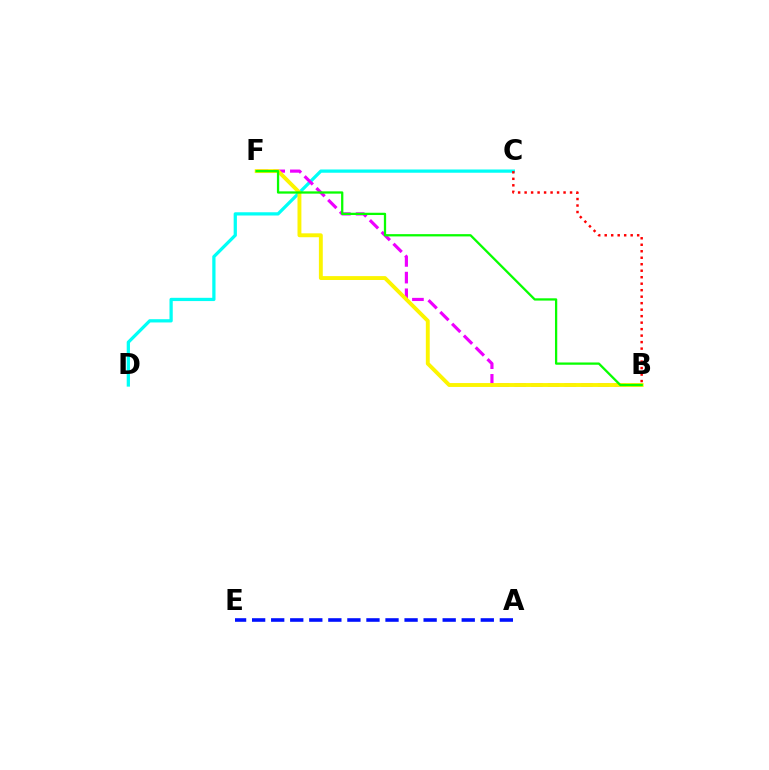{('C', 'D'): [{'color': '#00fff6', 'line_style': 'solid', 'thickness': 2.34}], ('B', 'C'): [{'color': '#ff0000', 'line_style': 'dotted', 'thickness': 1.76}], ('B', 'F'): [{'color': '#ee00ff', 'line_style': 'dashed', 'thickness': 2.27}, {'color': '#fcf500', 'line_style': 'solid', 'thickness': 2.8}, {'color': '#08ff00', 'line_style': 'solid', 'thickness': 1.64}], ('A', 'E'): [{'color': '#0010ff', 'line_style': 'dashed', 'thickness': 2.59}]}